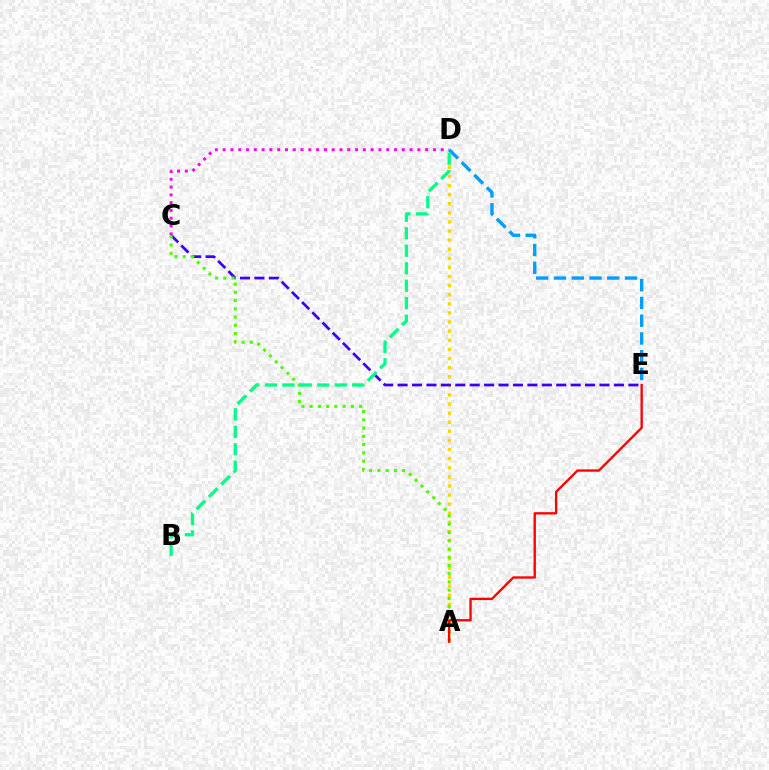{('A', 'D'): [{'color': '#ffd500', 'line_style': 'dotted', 'thickness': 2.47}], ('C', 'D'): [{'color': '#ff00ed', 'line_style': 'dotted', 'thickness': 2.12}], ('C', 'E'): [{'color': '#3700ff', 'line_style': 'dashed', 'thickness': 1.96}], ('A', 'C'): [{'color': '#4fff00', 'line_style': 'dotted', 'thickness': 2.24}], ('D', 'E'): [{'color': '#009eff', 'line_style': 'dashed', 'thickness': 2.41}], ('A', 'E'): [{'color': '#ff0000', 'line_style': 'solid', 'thickness': 1.69}], ('B', 'D'): [{'color': '#00ff86', 'line_style': 'dashed', 'thickness': 2.37}]}